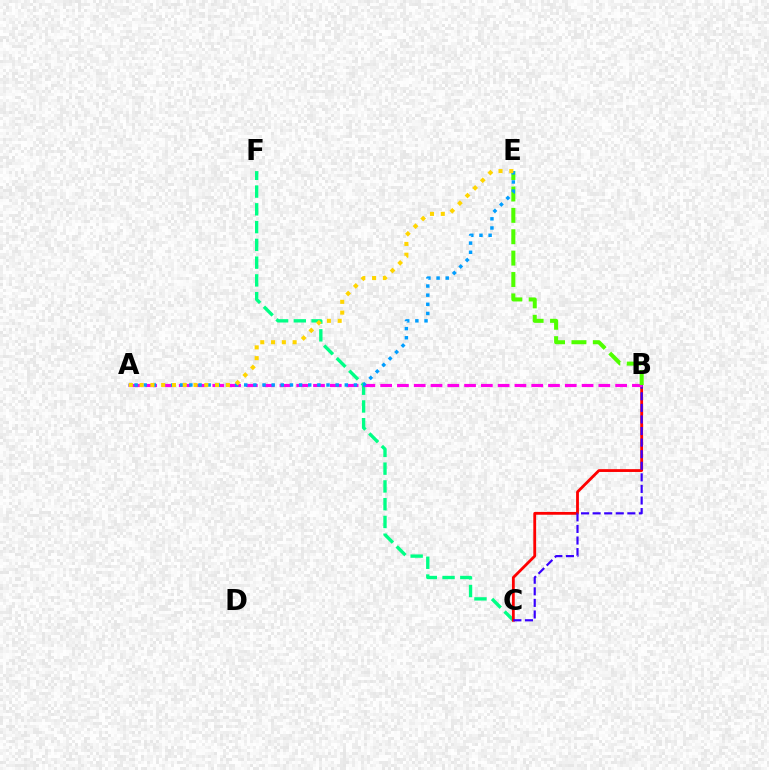{('C', 'F'): [{'color': '#00ff86', 'line_style': 'dashed', 'thickness': 2.41}], ('B', 'C'): [{'color': '#ff0000', 'line_style': 'solid', 'thickness': 2.03}, {'color': '#3700ff', 'line_style': 'dashed', 'thickness': 1.57}], ('A', 'B'): [{'color': '#ff00ed', 'line_style': 'dashed', 'thickness': 2.28}], ('B', 'E'): [{'color': '#4fff00', 'line_style': 'dashed', 'thickness': 2.9}], ('A', 'E'): [{'color': '#009eff', 'line_style': 'dotted', 'thickness': 2.48}, {'color': '#ffd500', 'line_style': 'dotted', 'thickness': 2.93}]}